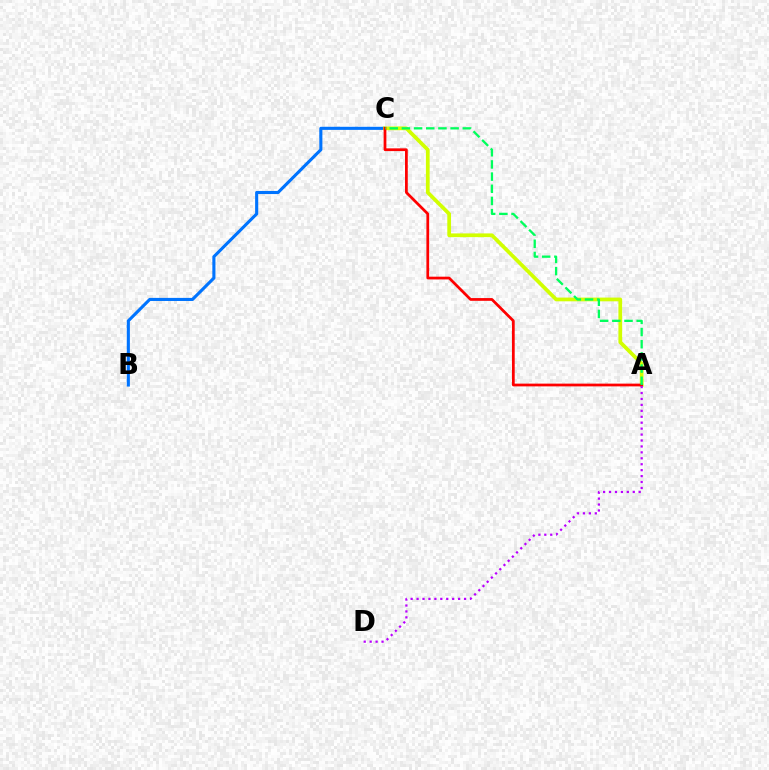{('B', 'C'): [{'color': '#0074ff', 'line_style': 'solid', 'thickness': 2.23}], ('A', 'C'): [{'color': '#d1ff00', 'line_style': 'solid', 'thickness': 2.69}, {'color': '#ff0000', 'line_style': 'solid', 'thickness': 1.98}, {'color': '#00ff5c', 'line_style': 'dashed', 'thickness': 1.65}], ('A', 'D'): [{'color': '#b900ff', 'line_style': 'dotted', 'thickness': 1.61}]}